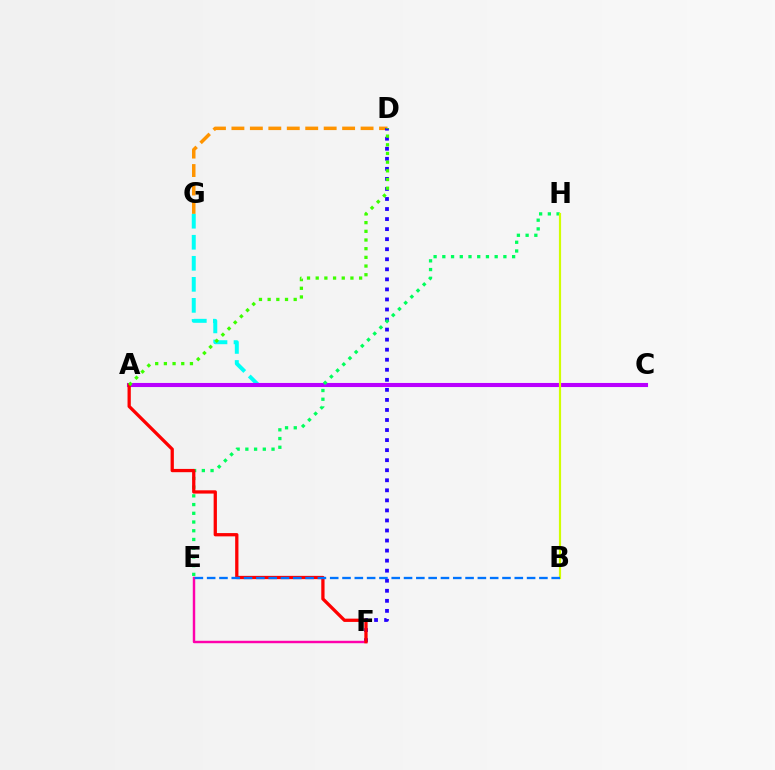{('D', 'G'): [{'color': '#ff9400', 'line_style': 'dashed', 'thickness': 2.51}], ('C', 'G'): [{'color': '#00fff6', 'line_style': 'dashed', 'thickness': 2.86}], ('D', 'F'): [{'color': '#2500ff', 'line_style': 'dotted', 'thickness': 2.73}], ('E', 'F'): [{'color': '#ff00ac', 'line_style': 'solid', 'thickness': 1.75}], ('A', 'C'): [{'color': '#b900ff', 'line_style': 'solid', 'thickness': 2.94}], ('E', 'H'): [{'color': '#00ff5c', 'line_style': 'dotted', 'thickness': 2.37}], ('B', 'H'): [{'color': '#d1ff00', 'line_style': 'solid', 'thickness': 1.56}], ('A', 'F'): [{'color': '#ff0000', 'line_style': 'solid', 'thickness': 2.36}], ('B', 'E'): [{'color': '#0074ff', 'line_style': 'dashed', 'thickness': 1.67}], ('A', 'D'): [{'color': '#3dff00', 'line_style': 'dotted', 'thickness': 2.36}]}